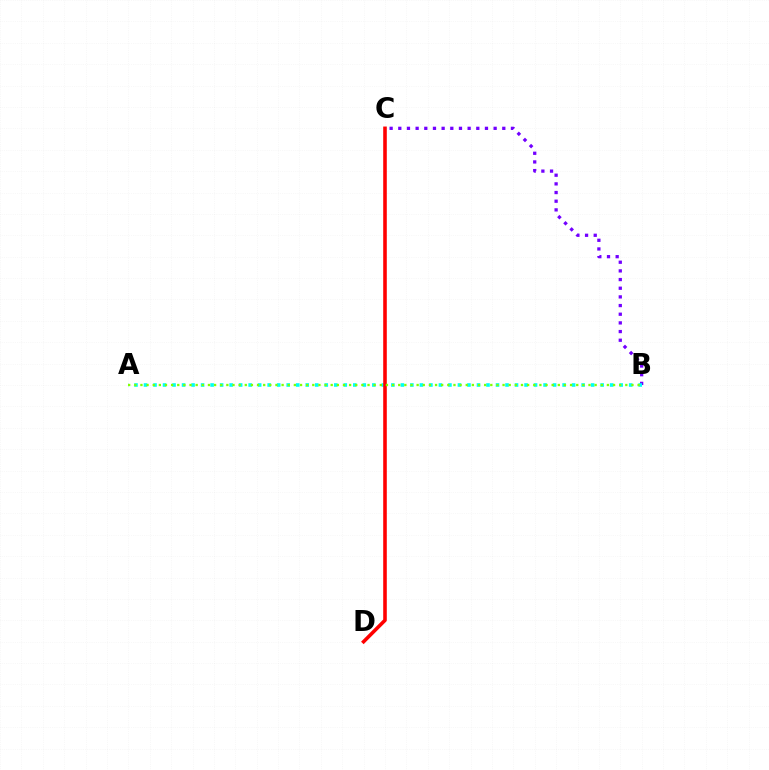{('B', 'C'): [{'color': '#7200ff', 'line_style': 'dotted', 'thickness': 2.35}], ('A', 'B'): [{'color': '#00fff6', 'line_style': 'dotted', 'thickness': 2.58}, {'color': '#84ff00', 'line_style': 'dotted', 'thickness': 1.67}], ('C', 'D'): [{'color': '#ff0000', 'line_style': 'solid', 'thickness': 2.58}]}